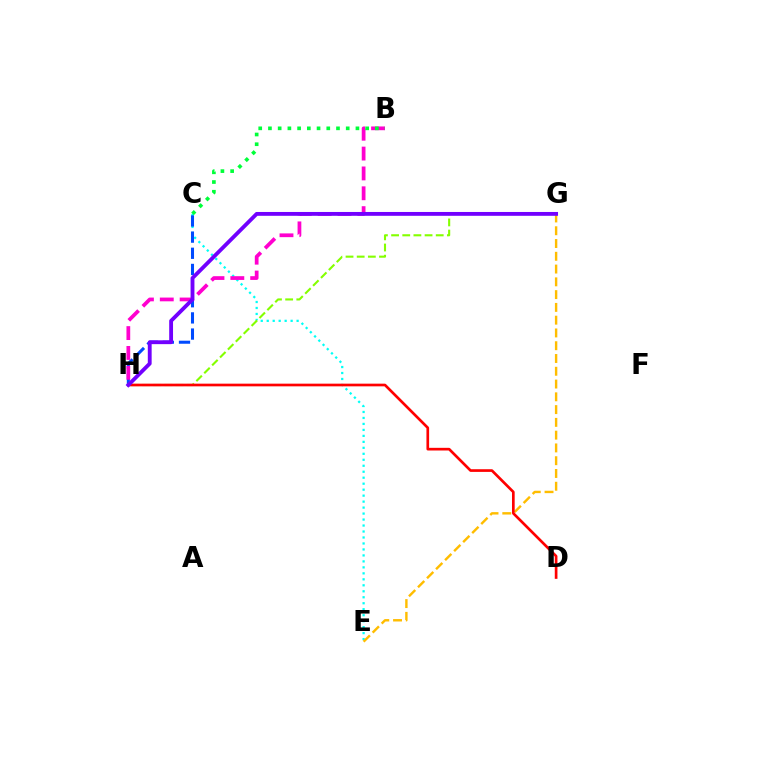{('C', 'E'): [{'color': '#00fff6', 'line_style': 'dotted', 'thickness': 1.62}], ('C', 'H'): [{'color': '#004bff', 'line_style': 'dashed', 'thickness': 2.19}], ('B', 'H'): [{'color': '#ff00cf', 'line_style': 'dashed', 'thickness': 2.7}], ('G', 'H'): [{'color': '#84ff00', 'line_style': 'dashed', 'thickness': 1.52}, {'color': '#7200ff', 'line_style': 'solid', 'thickness': 2.77}], ('E', 'G'): [{'color': '#ffbd00', 'line_style': 'dashed', 'thickness': 1.74}], ('B', 'C'): [{'color': '#00ff39', 'line_style': 'dotted', 'thickness': 2.64}], ('D', 'H'): [{'color': '#ff0000', 'line_style': 'solid', 'thickness': 1.93}]}